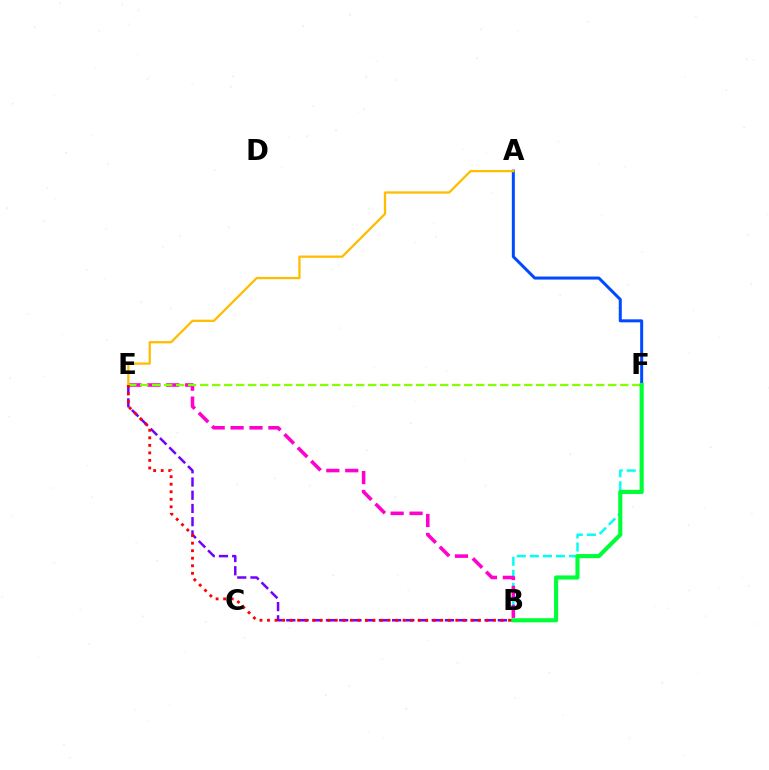{('A', 'F'): [{'color': '#004bff', 'line_style': 'solid', 'thickness': 2.17}], ('B', 'F'): [{'color': '#00fff6', 'line_style': 'dashed', 'thickness': 1.78}, {'color': '#00ff39', 'line_style': 'solid', 'thickness': 2.97}], ('B', 'E'): [{'color': '#7200ff', 'line_style': 'dashed', 'thickness': 1.8}, {'color': '#ff00cf', 'line_style': 'dashed', 'thickness': 2.57}, {'color': '#ff0000', 'line_style': 'dotted', 'thickness': 2.05}], ('A', 'E'): [{'color': '#ffbd00', 'line_style': 'solid', 'thickness': 1.64}], ('E', 'F'): [{'color': '#84ff00', 'line_style': 'dashed', 'thickness': 1.63}]}